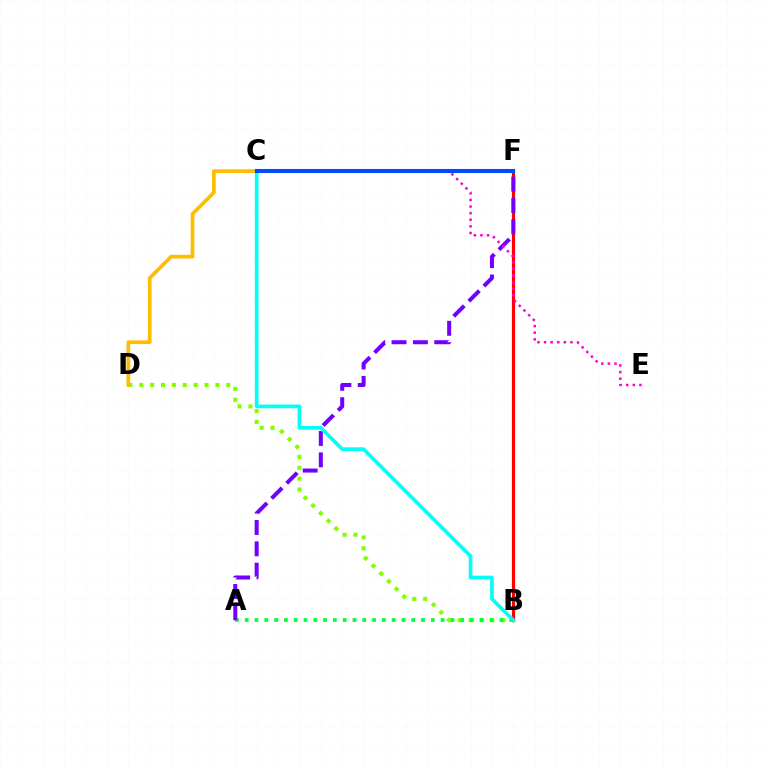{('B', 'D'): [{'color': '#84ff00', 'line_style': 'dotted', 'thickness': 2.96}], ('C', 'D'): [{'color': '#ffbd00', 'line_style': 'solid', 'thickness': 2.69}], ('A', 'B'): [{'color': '#00ff39', 'line_style': 'dotted', 'thickness': 2.66}], ('B', 'F'): [{'color': '#ff0000', 'line_style': 'solid', 'thickness': 2.3}], ('A', 'F'): [{'color': '#7200ff', 'line_style': 'dashed', 'thickness': 2.9}], ('B', 'C'): [{'color': '#00fff6', 'line_style': 'solid', 'thickness': 2.65}], ('C', 'E'): [{'color': '#ff00cf', 'line_style': 'dotted', 'thickness': 1.8}], ('C', 'F'): [{'color': '#004bff', 'line_style': 'solid', 'thickness': 2.93}]}